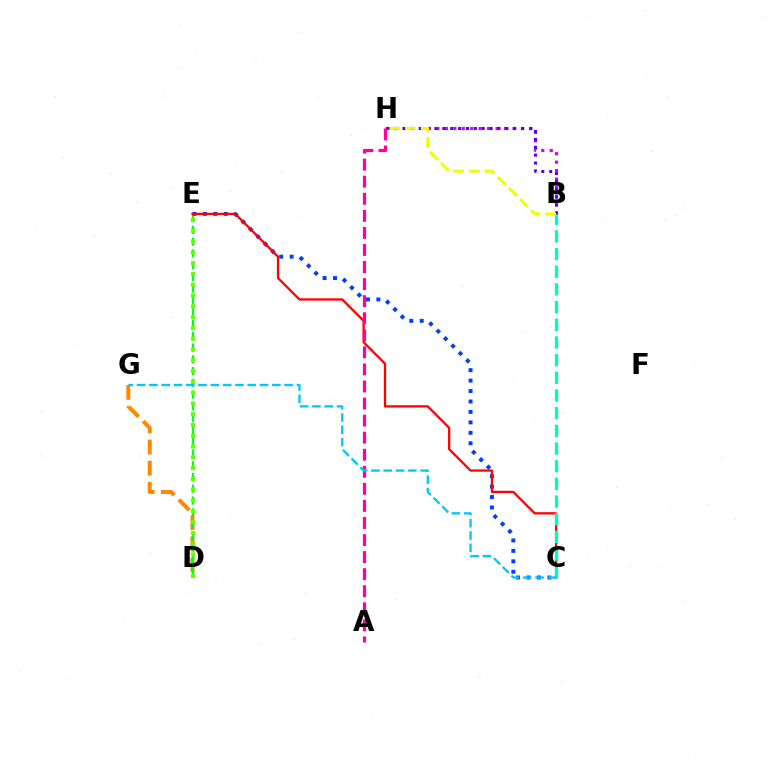{('D', 'G'): [{'color': '#ff8800', 'line_style': 'dashed', 'thickness': 2.88}], ('D', 'E'): [{'color': '#00ff27', 'line_style': 'dashed', 'thickness': 1.6}, {'color': '#66ff00', 'line_style': 'dotted', 'thickness': 2.93}], ('C', 'E'): [{'color': '#003fff', 'line_style': 'dotted', 'thickness': 2.84}, {'color': '#ff0000', 'line_style': 'solid', 'thickness': 1.65}], ('B', 'H'): [{'color': '#d600ff', 'line_style': 'dotted', 'thickness': 2.3}, {'color': '#4f00ff', 'line_style': 'dotted', 'thickness': 2.14}, {'color': '#eeff00', 'line_style': 'dashed', 'thickness': 2.13}], ('A', 'H'): [{'color': '#ff00a0', 'line_style': 'dashed', 'thickness': 2.32}], ('B', 'C'): [{'color': '#00ffaf', 'line_style': 'dashed', 'thickness': 2.4}], ('C', 'G'): [{'color': '#00c7ff', 'line_style': 'dashed', 'thickness': 1.67}]}